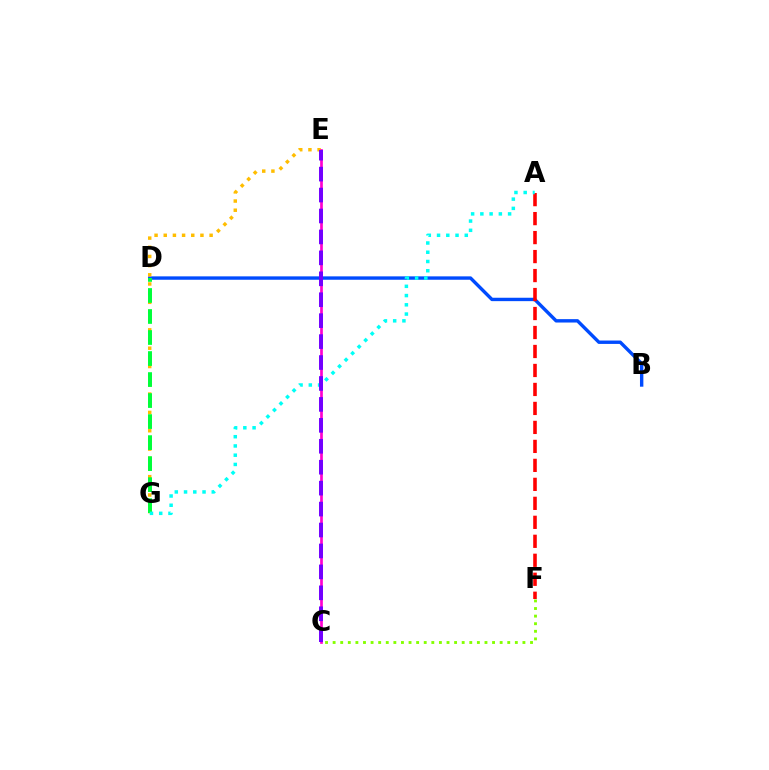{('C', 'F'): [{'color': '#84ff00', 'line_style': 'dotted', 'thickness': 2.06}], ('B', 'D'): [{'color': '#004bff', 'line_style': 'solid', 'thickness': 2.44}], ('E', 'G'): [{'color': '#ffbd00', 'line_style': 'dotted', 'thickness': 2.49}], ('A', 'F'): [{'color': '#ff0000', 'line_style': 'dashed', 'thickness': 2.58}], ('C', 'E'): [{'color': '#ff00cf', 'line_style': 'solid', 'thickness': 1.94}, {'color': '#7200ff', 'line_style': 'dashed', 'thickness': 2.84}], ('D', 'G'): [{'color': '#00ff39', 'line_style': 'dashed', 'thickness': 2.86}], ('A', 'G'): [{'color': '#00fff6', 'line_style': 'dotted', 'thickness': 2.51}]}